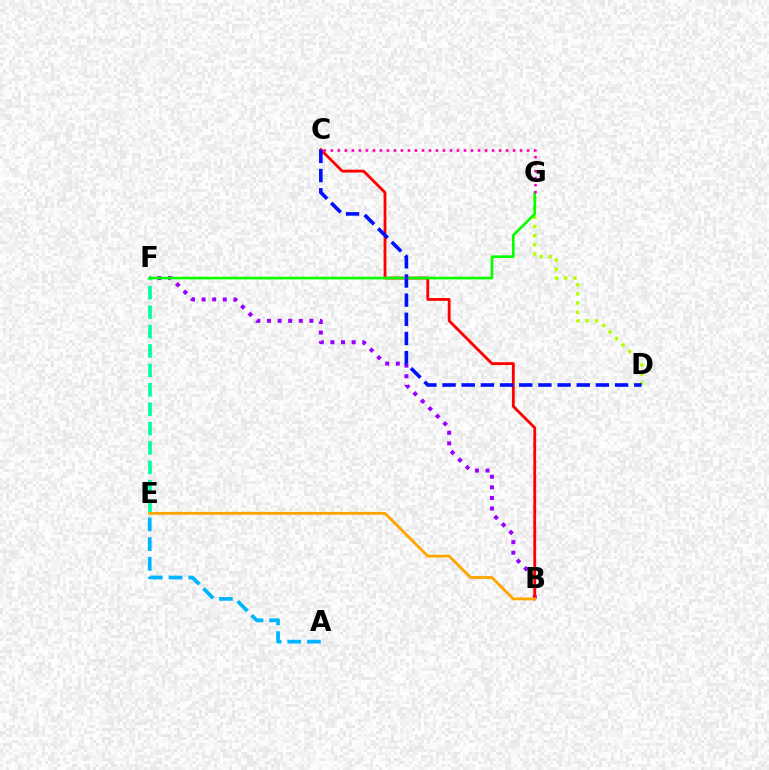{('B', 'F'): [{'color': '#9b00ff', 'line_style': 'dotted', 'thickness': 2.88}], ('A', 'E'): [{'color': '#00b5ff', 'line_style': 'dashed', 'thickness': 2.68}], ('B', 'C'): [{'color': '#ff0000', 'line_style': 'solid', 'thickness': 2.03}], ('E', 'F'): [{'color': '#00ff9d', 'line_style': 'dashed', 'thickness': 2.64}], ('D', 'G'): [{'color': '#b3ff00', 'line_style': 'dotted', 'thickness': 2.49}], ('F', 'G'): [{'color': '#08ff00', 'line_style': 'solid', 'thickness': 1.91}], ('C', 'G'): [{'color': '#ff00bd', 'line_style': 'dotted', 'thickness': 1.9}], ('C', 'D'): [{'color': '#0010ff', 'line_style': 'dashed', 'thickness': 2.6}], ('B', 'E'): [{'color': '#ffa500', 'line_style': 'solid', 'thickness': 2.06}]}